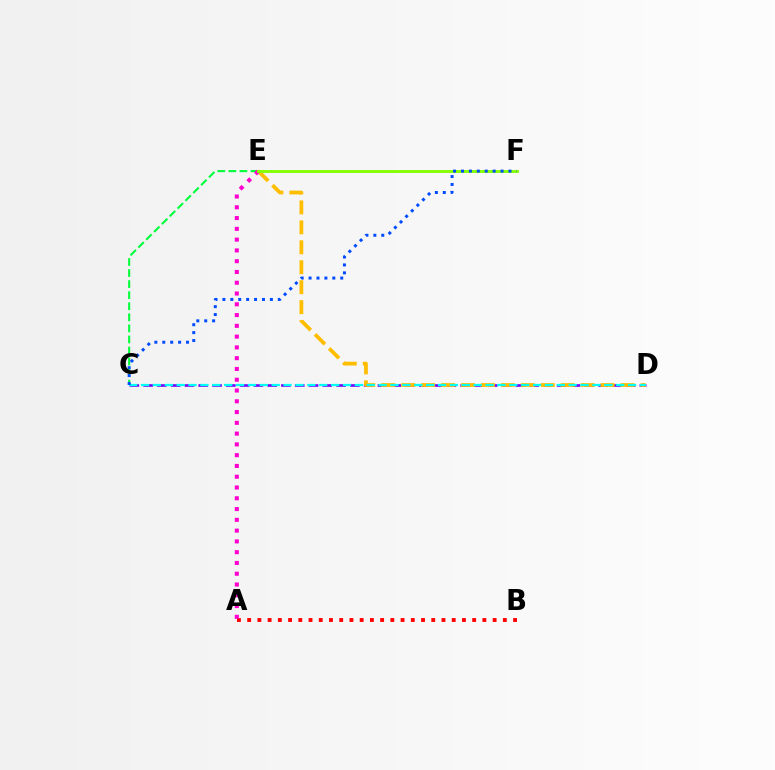{('C', 'D'): [{'color': '#7200ff', 'line_style': 'dashed', 'thickness': 1.87}, {'color': '#00fff6', 'line_style': 'dashed', 'thickness': 1.61}], ('A', 'B'): [{'color': '#ff0000', 'line_style': 'dotted', 'thickness': 2.78}], ('D', 'E'): [{'color': '#ffbd00', 'line_style': 'dashed', 'thickness': 2.71}], ('C', 'E'): [{'color': '#00ff39', 'line_style': 'dashed', 'thickness': 1.5}], ('A', 'E'): [{'color': '#ff00cf', 'line_style': 'dotted', 'thickness': 2.93}], ('E', 'F'): [{'color': '#84ff00', 'line_style': 'solid', 'thickness': 2.06}], ('C', 'F'): [{'color': '#004bff', 'line_style': 'dotted', 'thickness': 2.15}]}